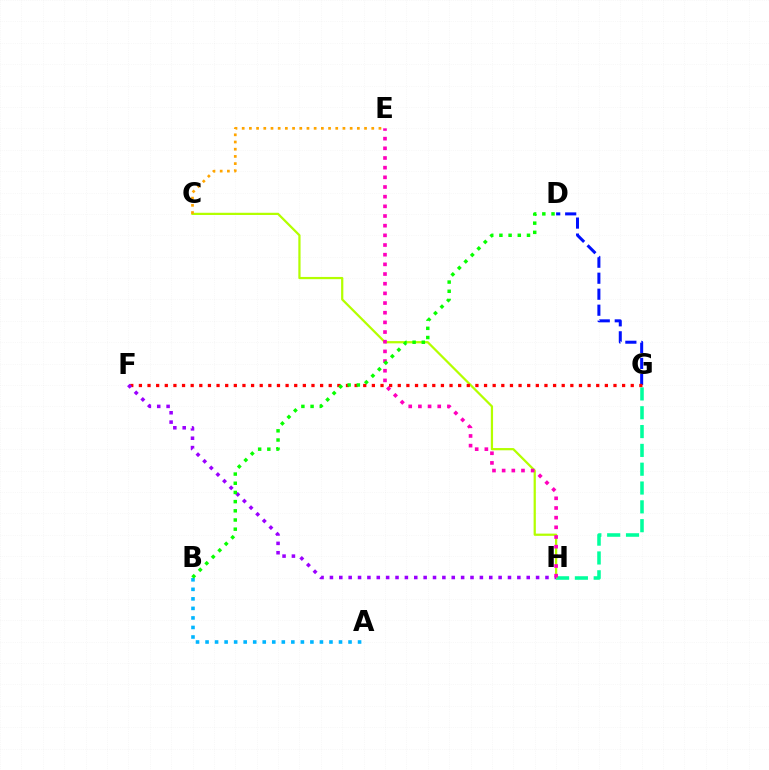{('G', 'H'): [{'color': '#00ff9d', 'line_style': 'dashed', 'thickness': 2.56}], ('C', 'H'): [{'color': '#b3ff00', 'line_style': 'solid', 'thickness': 1.61}], ('C', 'E'): [{'color': '#ffa500', 'line_style': 'dotted', 'thickness': 1.96}], ('D', 'G'): [{'color': '#0010ff', 'line_style': 'dashed', 'thickness': 2.17}], ('F', 'G'): [{'color': '#ff0000', 'line_style': 'dotted', 'thickness': 2.34}], ('F', 'H'): [{'color': '#9b00ff', 'line_style': 'dotted', 'thickness': 2.55}], ('E', 'H'): [{'color': '#ff00bd', 'line_style': 'dotted', 'thickness': 2.63}], ('A', 'B'): [{'color': '#00b5ff', 'line_style': 'dotted', 'thickness': 2.59}], ('B', 'D'): [{'color': '#08ff00', 'line_style': 'dotted', 'thickness': 2.5}]}